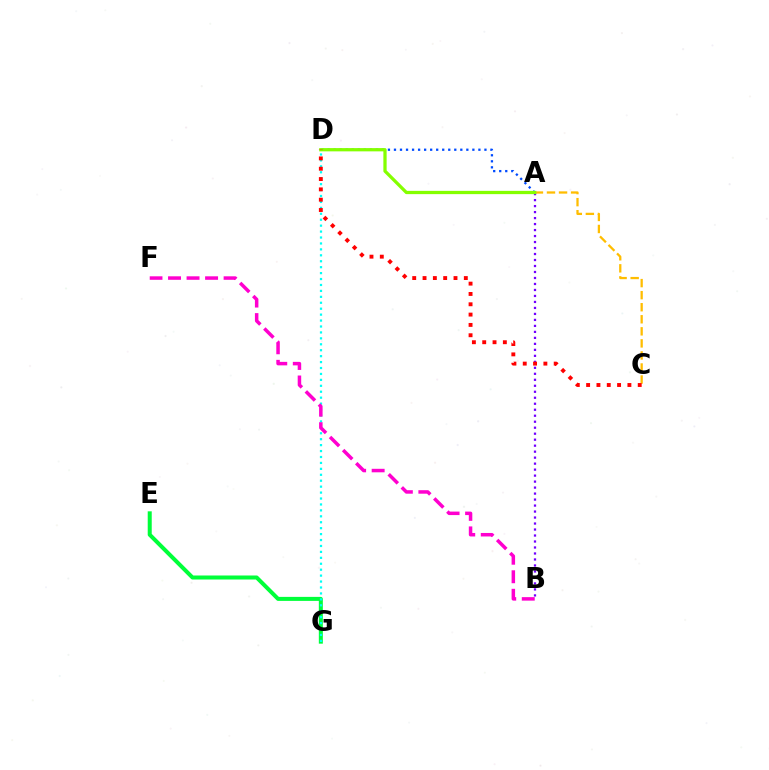{('E', 'G'): [{'color': '#00ff39', 'line_style': 'solid', 'thickness': 2.89}], ('A', 'D'): [{'color': '#004bff', 'line_style': 'dotted', 'thickness': 1.64}, {'color': '#84ff00', 'line_style': 'solid', 'thickness': 2.35}], ('A', 'C'): [{'color': '#ffbd00', 'line_style': 'dashed', 'thickness': 1.64}], ('D', 'G'): [{'color': '#00fff6', 'line_style': 'dotted', 'thickness': 1.61}], ('A', 'B'): [{'color': '#7200ff', 'line_style': 'dotted', 'thickness': 1.63}], ('B', 'F'): [{'color': '#ff00cf', 'line_style': 'dashed', 'thickness': 2.52}], ('C', 'D'): [{'color': '#ff0000', 'line_style': 'dotted', 'thickness': 2.8}]}